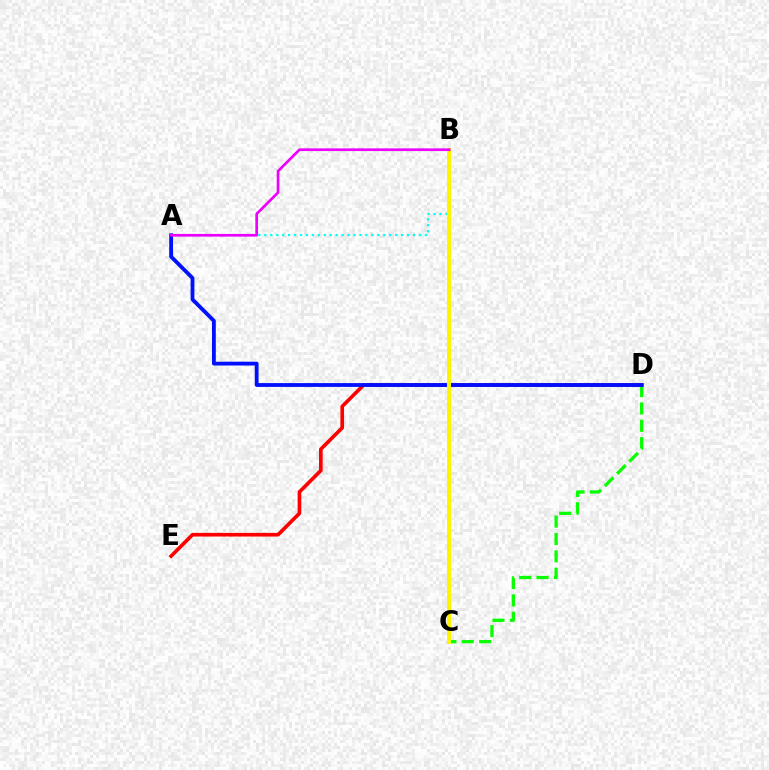{('A', 'B'): [{'color': '#00fff6', 'line_style': 'dotted', 'thickness': 1.62}, {'color': '#ee00ff', 'line_style': 'solid', 'thickness': 1.94}], ('C', 'D'): [{'color': '#08ff00', 'line_style': 'dashed', 'thickness': 2.36}], ('D', 'E'): [{'color': '#ff0000', 'line_style': 'solid', 'thickness': 2.62}], ('A', 'D'): [{'color': '#0010ff', 'line_style': 'solid', 'thickness': 2.75}], ('B', 'C'): [{'color': '#fcf500', 'line_style': 'solid', 'thickness': 2.9}]}